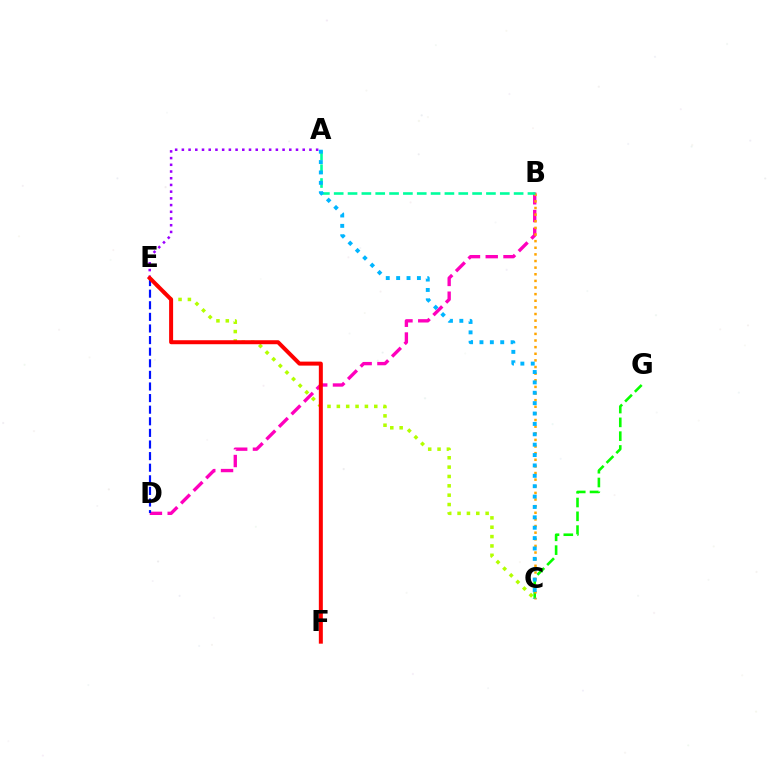{('C', 'E'): [{'color': '#b3ff00', 'line_style': 'dotted', 'thickness': 2.54}], ('B', 'D'): [{'color': '#ff00bd', 'line_style': 'dashed', 'thickness': 2.41}], ('D', 'E'): [{'color': '#0010ff', 'line_style': 'dashed', 'thickness': 1.58}], ('C', 'G'): [{'color': '#08ff00', 'line_style': 'dashed', 'thickness': 1.87}], ('B', 'C'): [{'color': '#ffa500', 'line_style': 'dotted', 'thickness': 1.8}], ('A', 'B'): [{'color': '#00ff9d', 'line_style': 'dashed', 'thickness': 1.88}], ('A', 'E'): [{'color': '#9b00ff', 'line_style': 'dotted', 'thickness': 1.82}], ('A', 'C'): [{'color': '#00b5ff', 'line_style': 'dotted', 'thickness': 2.82}], ('E', 'F'): [{'color': '#ff0000', 'line_style': 'solid', 'thickness': 2.88}]}